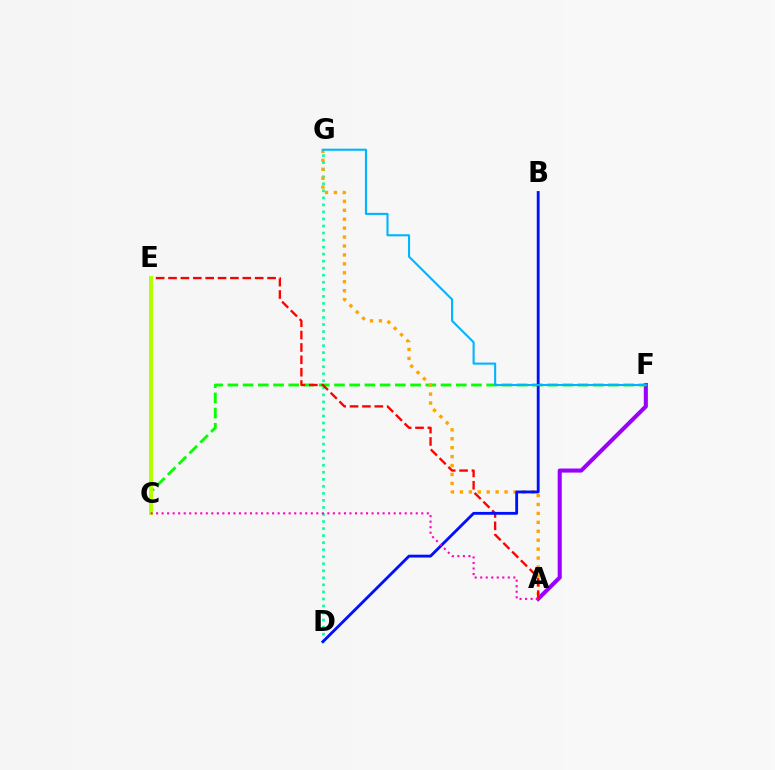{('D', 'G'): [{'color': '#00ff9d', 'line_style': 'dotted', 'thickness': 1.91}], ('A', 'F'): [{'color': '#9b00ff', 'line_style': 'solid', 'thickness': 2.93}], ('C', 'F'): [{'color': '#08ff00', 'line_style': 'dashed', 'thickness': 2.07}], ('A', 'G'): [{'color': '#ffa500', 'line_style': 'dotted', 'thickness': 2.43}], ('A', 'E'): [{'color': '#ff0000', 'line_style': 'dashed', 'thickness': 1.68}], ('C', 'E'): [{'color': '#b3ff00', 'line_style': 'solid', 'thickness': 2.87}], ('B', 'D'): [{'color': '#0010ff', 'line_style': 'solid', 'thickness': 2.04}], ('A', 'C'): [{'color': '#ff00bd', 'line_style': 'dotted', 'thickness': 1.5}], ('F', 'G'): [{'color': '#00b5ff', 'line_style': 'solid', 'thickness': 1.52}]}